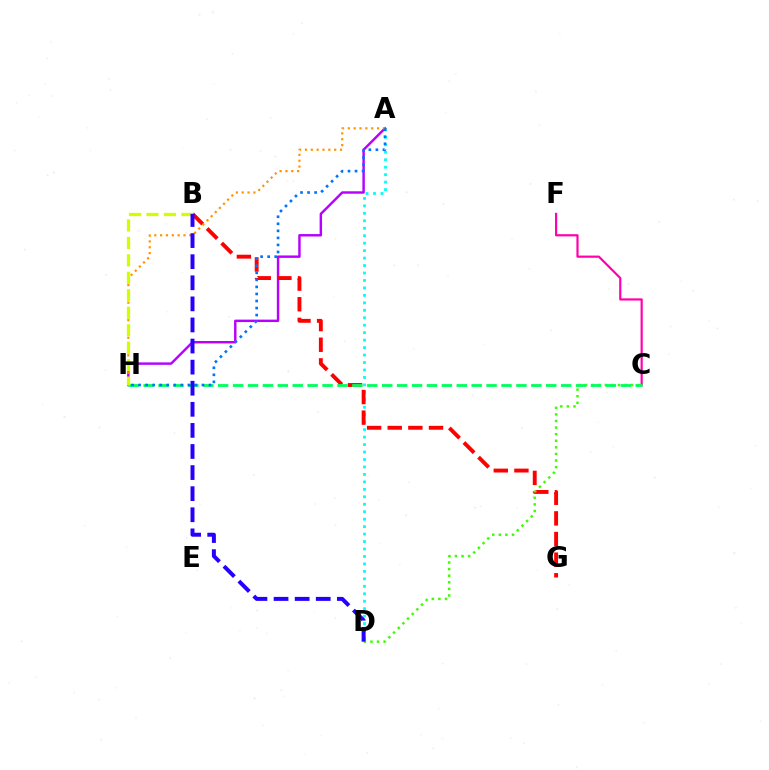{('A', 'D'): [{'color': '#00fff6', 'line_style': 'dotted', 'thickness': 2.03}], ('C', 'F'): [{'color': '#ff00ac', 'line_style': 'solid', 'thickness': 1.57}], ('A', 'H'): [{'color': '#b900ff', 'line_style': 'solid', 'thickness': 1.75}, {'color': '#ff9400', 'line_style': 'dotted', 'thickness': 1.59}, {'color': '#0074ff', 'line_style': 'dotted', 'thickness': 1.91}], ('B', 'G'): [{'color': '#ff0000', 'line_style': 'dashed', 'thickness': 2.8}], ('C', 'D'): [{'color': '#3dff00', 'line_style': 'dotted', 'thickness': 1.79}], ('C', 'H'): [{'color': '#00ff5c', 'line_style': 'dashed', 'thickness': 2.03}], ('B', 'H'): [{'color': '#d1ff00', 'line_style': 'dashed', 'thickness': 2.37}], ('B', 'D'): [{'color': '#2500ff', 'line_style': 'dashed', 'thickness': 2.86}]}